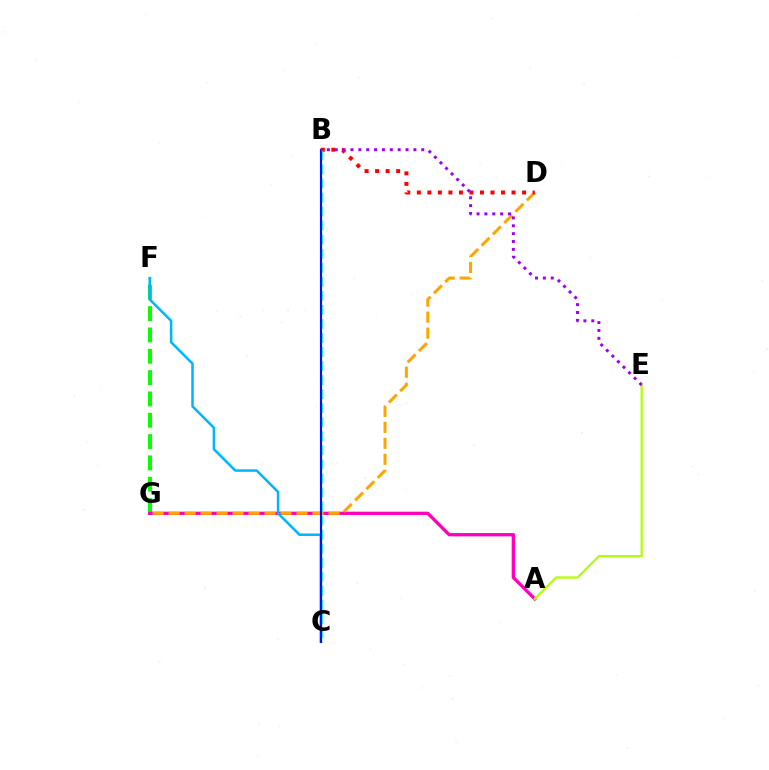{('F', 'G'): [{'color': '#08ff00', 'line_style': 'dashed', 'thickness': 2.9}], ('A', 'G'): [{'color': '#ff00bd', 'line_style': 'solid', 'thickness': 2.38}], ('D', 'G'): [{'color': '#ffa500', 'line_style': 'dashed', 'thickness': 2.17}], ('B', 'D'): [{'color': '#ff0000', 'line_style': 'dotted', 'thickness': 2.86}], ('C', 'F'): [{'color': '#00b5ff', 'line_style': 'solid', 'thickness': 1.81}], ('A', 'E'): [{'color': '#b3ff00', 'line_style': 'solid', 'thickness': 1.62}], ('B', 'C'): [{'color': '#00ff9d', 'line_style': 'dashed', 'thickness': 1.91}, {'color': '#0010ff', 'line_style': 'solid', 'thickness': 1.54}], ('B', 'E'): [{'color': '#9b00ff', 'line_style': 'dotted', 'thickness': 2.14}]}